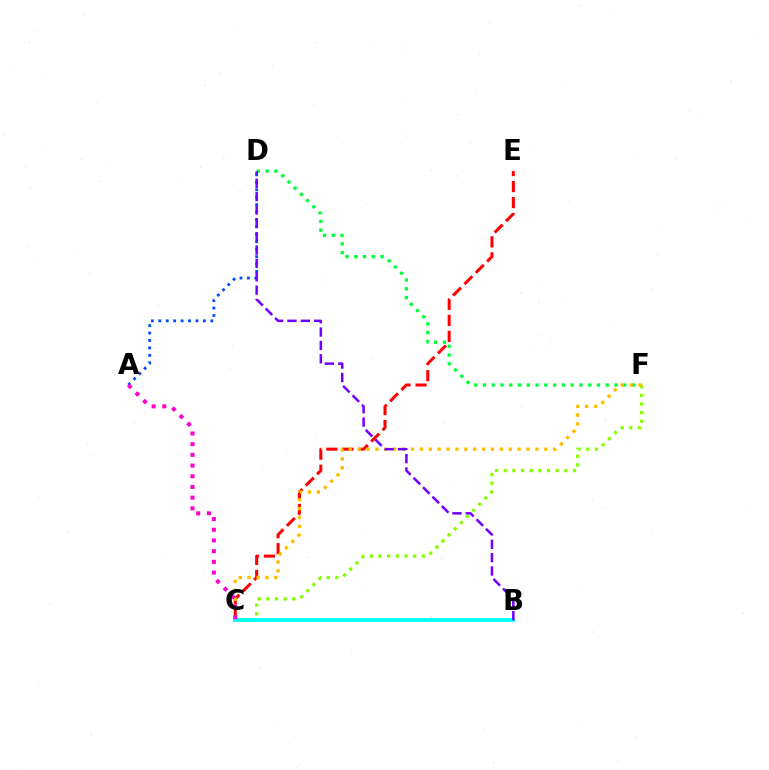{('A', 'D'): [{'color': '#004bff', 'line_style': 'dotted', 'thickness': 2.02}], ('D', 'F'): [{'color': '#00ff39', 'line_style': 'dotted', 'thickness': 2.38}], ('C', 'F'): [{'color': '#84ff00', 'line_style': 'dotted', 'thickness': 2.35}, {'color': '#ffbd00', 'line_style': 'dotted', 'thickness': 2.41}], ('C', 'E'): [{'color': '#ff0000', 'line_style': 'dashed', 'thickness': 2.18}], ('B', 'C'): [{'color': '#00fff6', 'line_style': 'solid', 'thickness': 2.73}], ('B', 'D'): [{'color': '#7200ff', 'line_style': 'dashed', 'thickness': 1.82}], ('A', 'C'): [{'color': '#ff00cf', 'line_style': 'dotted', 'thickness': 2.91}]}